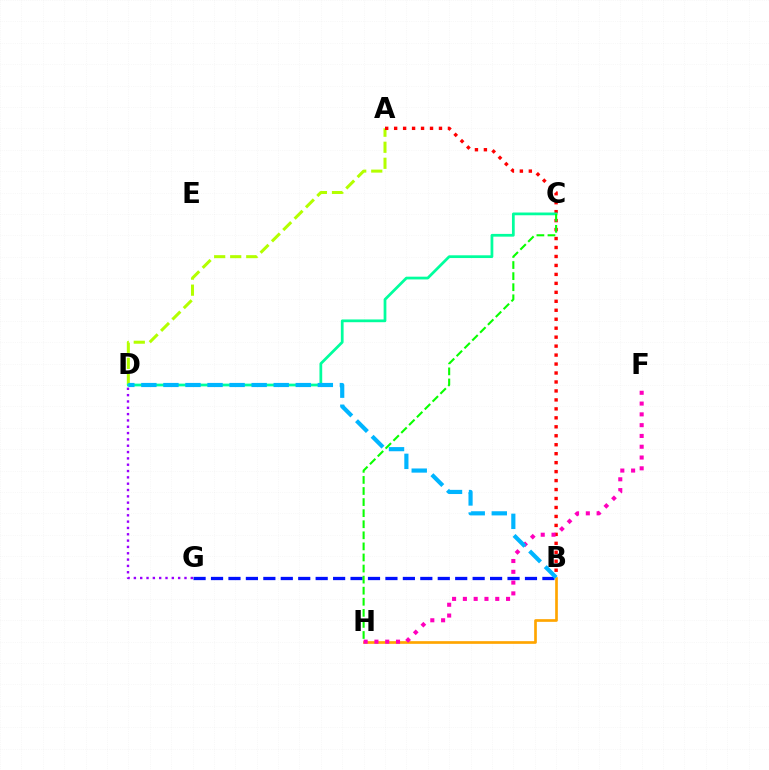{('A', 'D'): [{'color': '#b3ff00', 'line_style': 'dashed', 'thickness': 2.18}], ('D', 'G'): [{'color': '#9b00ff', 'line_style': 'dotted', 'thickness': 1.72}], ('A', 'B'): [{'color': '#ff0000', 'line_style': 'dotted', 'thickness': 2.44}], ('B', 'G'): [{'color': '#0010ff', 'line_style': 'dashed', 'thickness': 2.37}], ('C', 'D'): [{'color': '#00ff9d', 'line_style': 'solid', 'thickness': 1.98}], ('C', 'H'): [{'color': '#08ff00', 'line_style': 'dashed', 'thickness': 1.5}], ('B', 'H'): [{'color': '#ffa500', 'line_style': 'solid', 'thickness': 1.93}], ('F', 'H'): [{'color': '#ff00bd', 'line_style': 'dotted', 'thickness': 2.93}], ('B', 'D'): [{'color': '#00b5ff', 'line_style': 'dashed', 'thickness': 3.0}]}